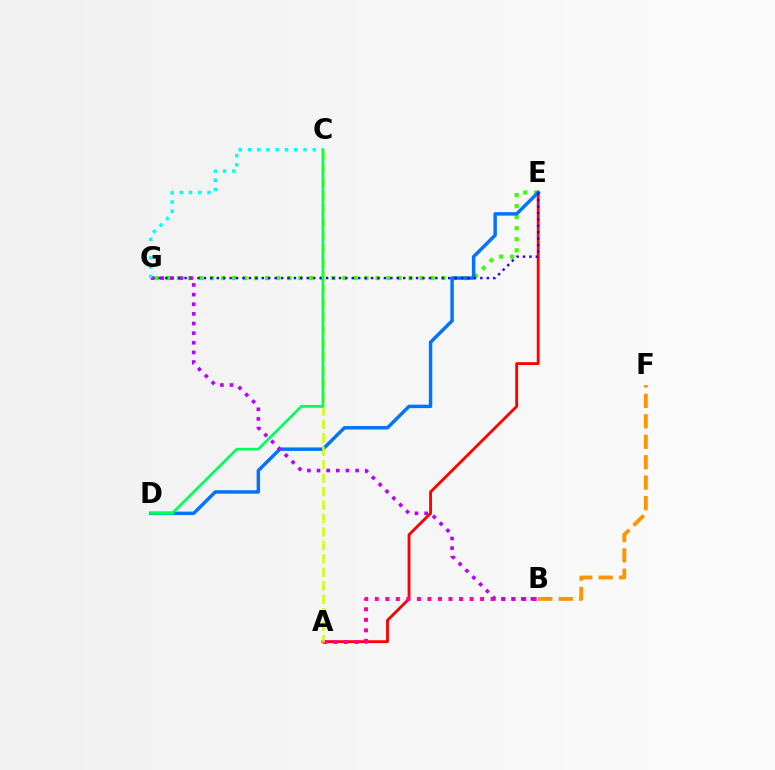{('E', 'G'): [{'color': '#3dff00', 'line_style': 'dotted', 'thickness': 3.0}, {'color': '#2500ff', 'line_style': 'dotted', 'thickness': 1.75}], ('A', 'E'): [{'color': '#ff0000', 'line_style': 'solid', 'thickness': 2.05}], ('A', 'B'): [{'color': '#ff00ac', 'line_style': 'dotted', 'thickness': 2.86}], ('D', 'E'): [{'color': '#0074ff', 'line_style': 'solid', 'thickness': 2.49}], ('B', 'F'): [{'color': '#ff9400', 'line_style': 'dashed', 'thickness': 2.77}], ('A', 'C'): [{'color': '#d1ff00', 'line_style': 'dashed', 'thickness': 1.83}], ('B', 'G'): [{'color': '#b900ff', 'line_style': 'dotted', 'thickness': 2.62}], ('C', 'G'): [{'color': '#00fff6', 'line_style': 'dotted', 'thickness': 2.51}], ('C', 'D'): [{'color': '#00ff5c', 'line_style': 'solid', 'thickness': 1.97}]}